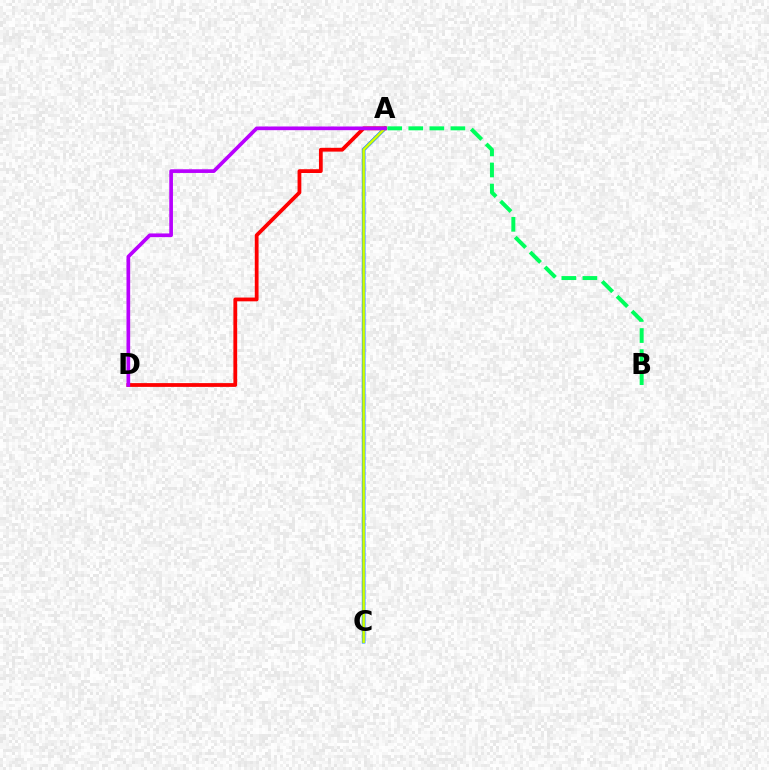{('A', 'C'): [{'color': '#0074ff', 'line_style': 'solid', 'thickness': 2.57}, {'color': '#d1ff00', 'line_style': 'solid', 'thickness': 1.86}], ('A', 'D'): [{'color': '#ff0000', 'line_style': 'solid', 'thickness': 2.72}, {'color': '#b900ff', 'line_style': 'solid', 'thickness': 2.65}], ('A', 'B'): [{'color': '#00ff5c', 'line_style': 'dashed', 'thickness': 2.86}]}